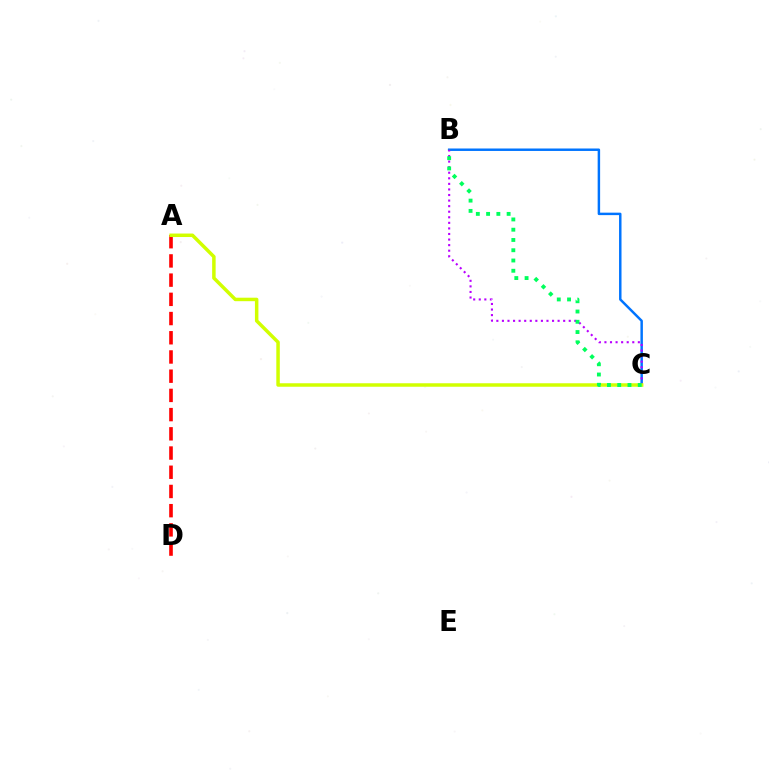{('B', 'C'): [{'color': '#0074ff', 'line_style': 'solid', 'thickness': 1.77}, {'color': '#b900ff', 'line_style': 'dotted', 'thickness': 1.51}, {'color': '#00ff5c', 'line_style': 'dotted', 'thickness': 2.79}], ('A', 'D'): [{'color': '#ff0000', 'line_style': 'dashed', 'thickness': 2.61}], ('A', 'C'): [{'color': '#d1ff00', 'line_style': 'solid', 'thickness': 2.51}]}